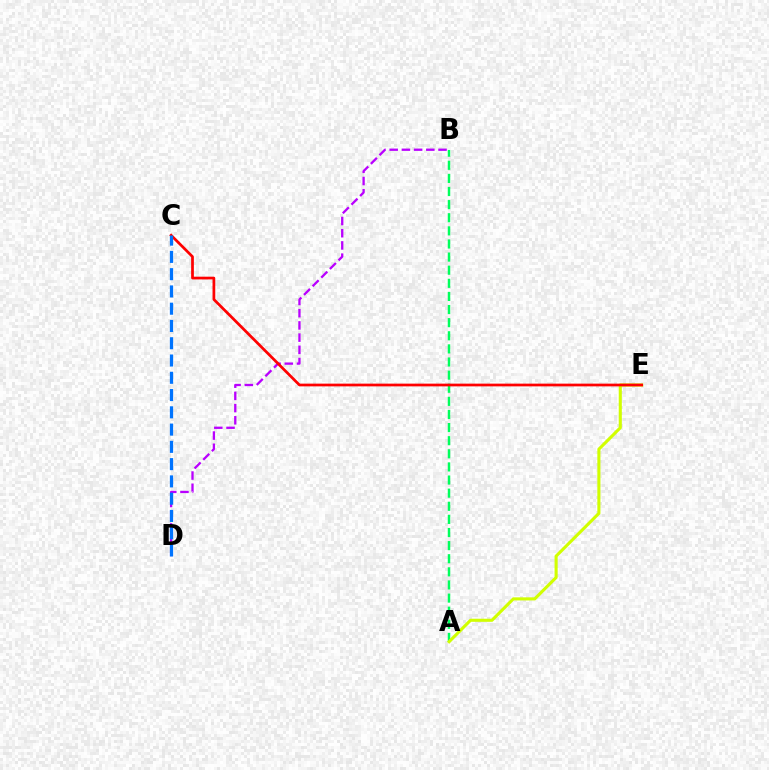{('A', 'B'): [{'color': '#00ff5c', 'line_style': 'dashed', 'thickness': 1.78}], ('B', 'D'): [{'color': '#b900ff', 'line_style': 'dashed', 'thickness': 1.66}], ('A', 'E'): [{'color': '#d1ff00', 'line_style': 'solid', 'thickness': 2.22}], ('C', 'E'): [{'color': '#ff0000', 'line_style': 'solid', 'thickness': 1.96}], ('C', 'D'): [{'color': '#0074ff', 'line_style': 'dashed', 'thickness': 2.35}]}